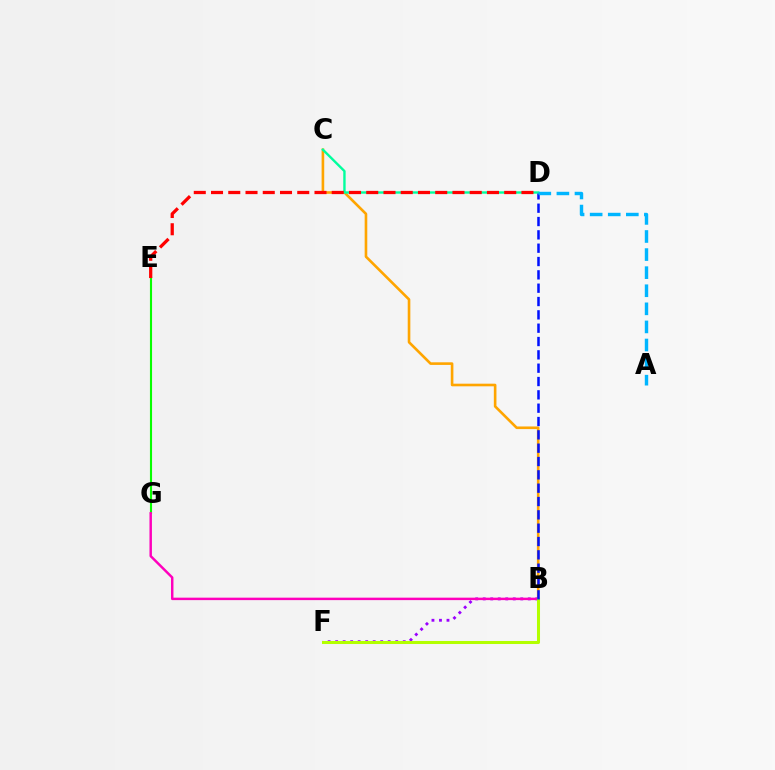{('E', 'G'): [{'color': '#08ff00', 'line_style': 'solid', 'thickness': 1.52}], ('B', 'F'): [{'color': '#9b00ff', 'line_style': 'dotted', 'thickness': 2.04}, {'color': '#b3ff00', 'line_style': 'solid', 'thickness': 2.18}], ('B', 'C'): [{'color': '#ffa500', 'line_style': 'solid', 'thickness': 1.89}], ('C', 'D'): [{'color': '#00ff9d', 'line_style': 'solid', 'thickness': 1.71}], ('D', 'E'): [{'color': '#ff0000', 'line_style': 'dashed', 'thickness': 2.34}], ('B', 'G'): [{'color': '#ff00bd', 'line_style': 'solid', 'thickness': 1.77}], ('B', 'D'): [{'color': '#0010ff', 'line_style': 'dashed', 'thickness': 1.81}], ('A', 'D'): [{'color': '#00b5ff', 'line_style': 'dashed', 'thickness': 2.46}]}